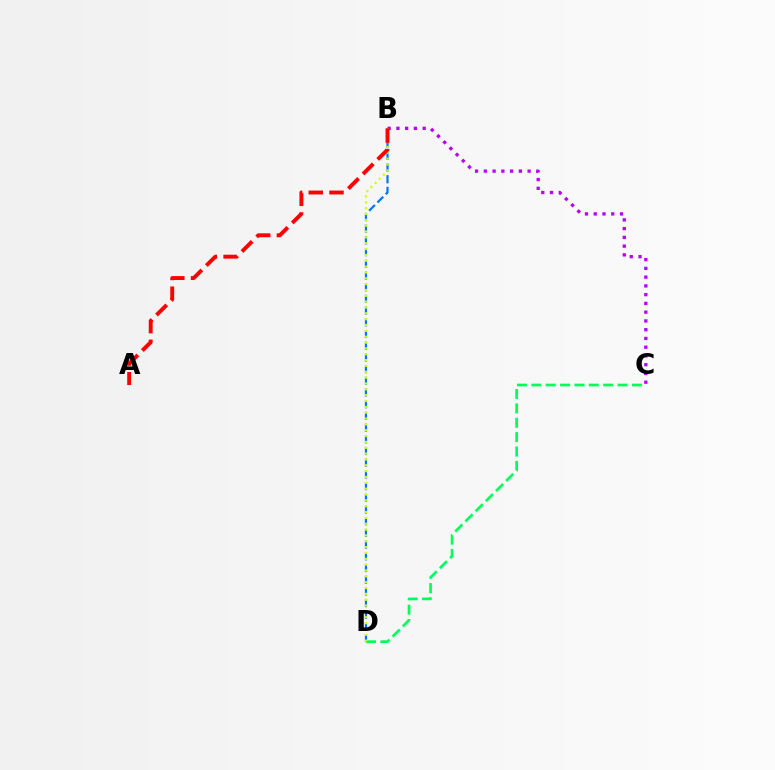{('B', 'D'): [{'color': '#0074ff', 'line_style': 'dashed', 'thickness': 1.59}, {'color': '#d1ff00', 'line_style': 'dotted', 'thickness': 1.59}], ('B', 'C'): [{'color': '#b900ff', 'line_style': 'dotted', 'thickness': 2.38}], ('C', 'D'): [{'color': '#00ff5c', 'line_style': 'dashed', 'thickness': 1.95}], ('A', 'B'): [{'color': '#ff0000', 'line_style': 'dashed', 'thickness': 2.81}]}